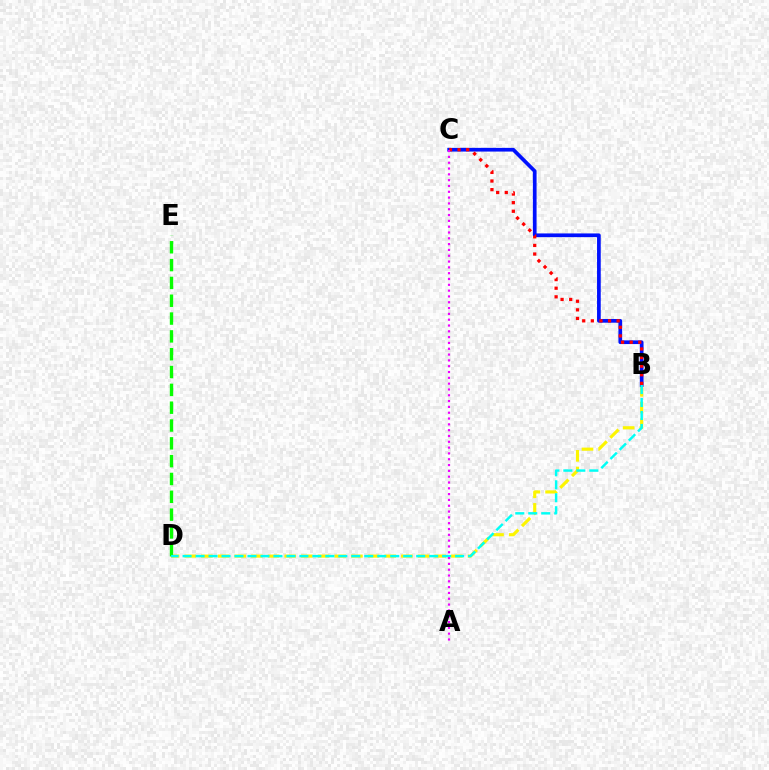{('B', 'D'): [{'color': '#fcf500', 'line_style': 'dashed', 'thickness': 2.26}, {'color': '#00fff6', 'line_style': 'dashed', 'thickness': 1.76}], ('D', 'E'): [{'color': '#08ff00', 'line_style': 'dashed', 'thickness': 2.42}], ('B', 'C'): [{'color': '#0010ff', 'line_style': 'solid', 'thickness': 2.66}, {'color': '#ff0000', 'line_style': 'dotted', 'thickness': 2.34}], ('A', 'C'): [{'color': '#ee00ff', 'line_style': 'dotted', 'thickness': 1.58}]}